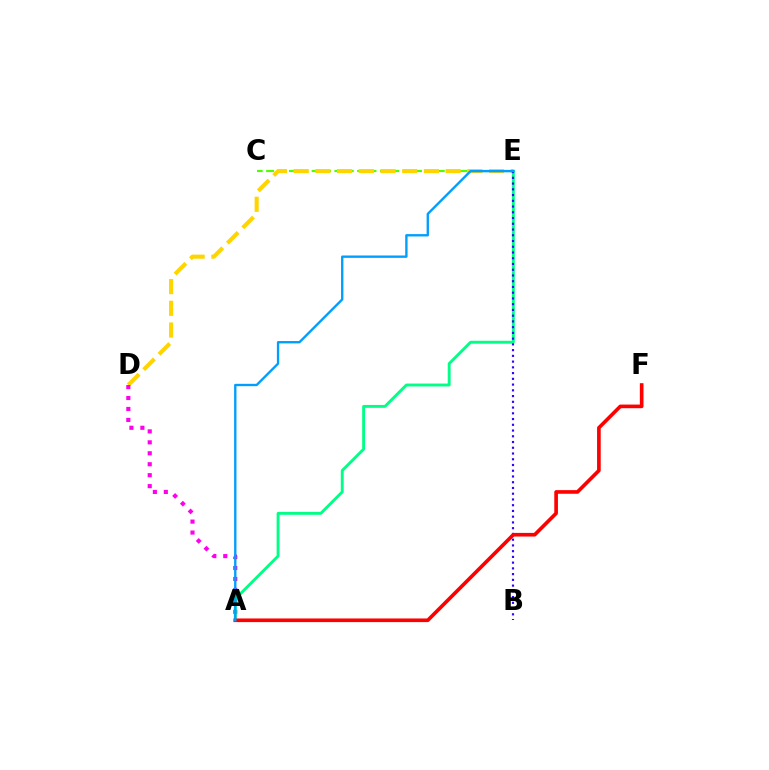{('C', 'E'): [{'color': '#4fff00', 'line_style': 'dashed', 'thickness': 1.55}], ('D', 'E'): [{'color': '#ffd500', 'line_style': 'dashed', 'thickness': 2.95}], ('A', 'D'): [{'color': '#ff00ed', 'line_style': 'dotted', 'thickness': 2.98}], ('A', 'E'): [{'color': '#00ff86', 'line_style': 'solid', 'thickness': 2.08}, {'color': '#009eff', 'line_style': 'solid', 'thickness': 1.69}], ('B', 'E'): [{'color': '#3700ff', 'line_style': 'dotted', 'thickness': 1.56}], ('A', 'F'): [{'color': '#ff0000', 'line_style': 'solid', 'thickness': 2.62}]}